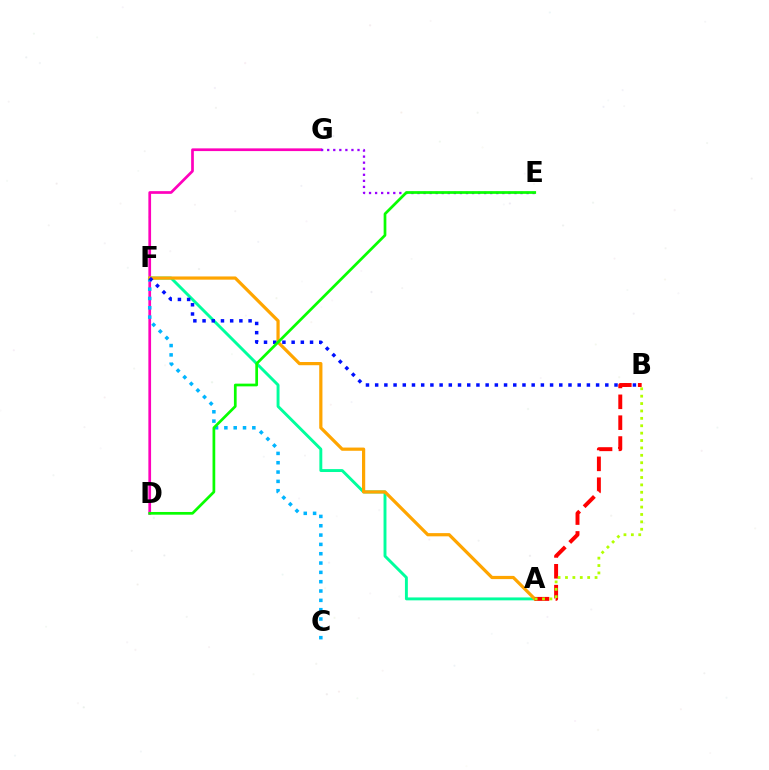{('D', 'G'): [{'color': '#ff00bd', 'line_style': 'solid', 'thickness': 1.95}], ('C', 'F'): [{'color': '#00b5ff', 'line_style': 'dotted', 'thickness': 2.53}], ('E', 'G'): [{'color': '#9b00ff', 'line_style': 'dotted', 'thickness': 1.65}], ('A', 'F'): [{'color': '#00ff9d', 'line_style': 'solid', 'thickness': 2.1}, {'color': '#ffa500', 'line_style': 'solid', 'thickness': 2.31}], ('B', 'F'): [{'color': '#0010ff', 'line_style': 'dotted', 'thickness': 2.5}], ('D', 'E'): [{'color': '#08ff00', 'line_style': 'solid', 'thickness': 1.96}], ('A', 'B'): [{'color': '#ff0000', 'line_style': 'dashed', 'thickness': 2.83}, {'color': '#b3ff00', 'line_style': 'dotted', 'thickness': 2.01}]}